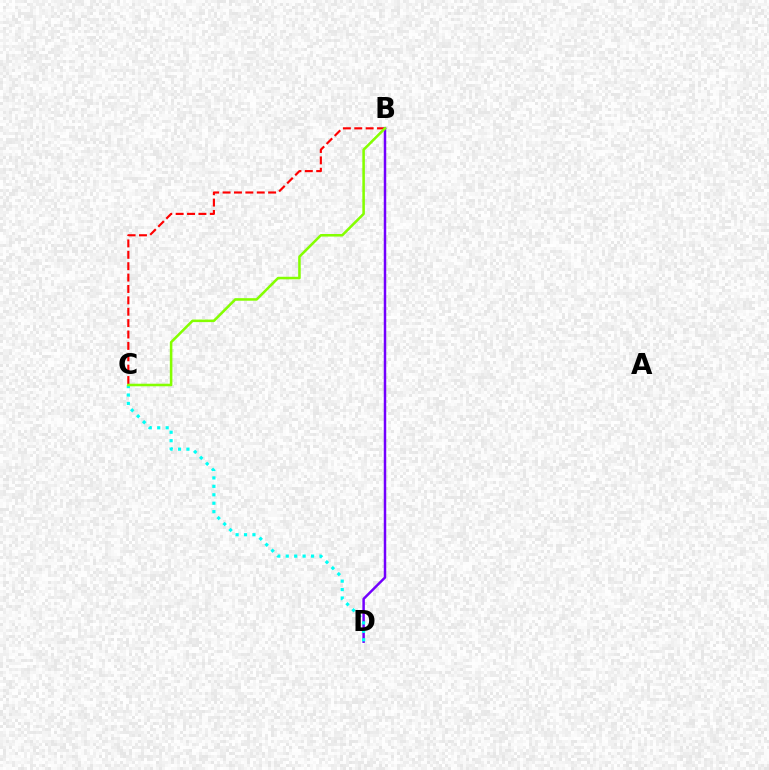{('B', 'C'): [{'color': '#ff0000', 'line_style': 'dashed', 'thickness': 1.55}, {'color': '#84ff00', 'line_style': 'solid', 'thickness': 1.84}], ('B', 'D'): [{'color': '#7200ff', 'line_style': 'solid', 'thickness': 1.79}], ('C', 'D'): [{'color': '#00fff6', 'line_style': 'dotted', 'thickness': 2.29}]}